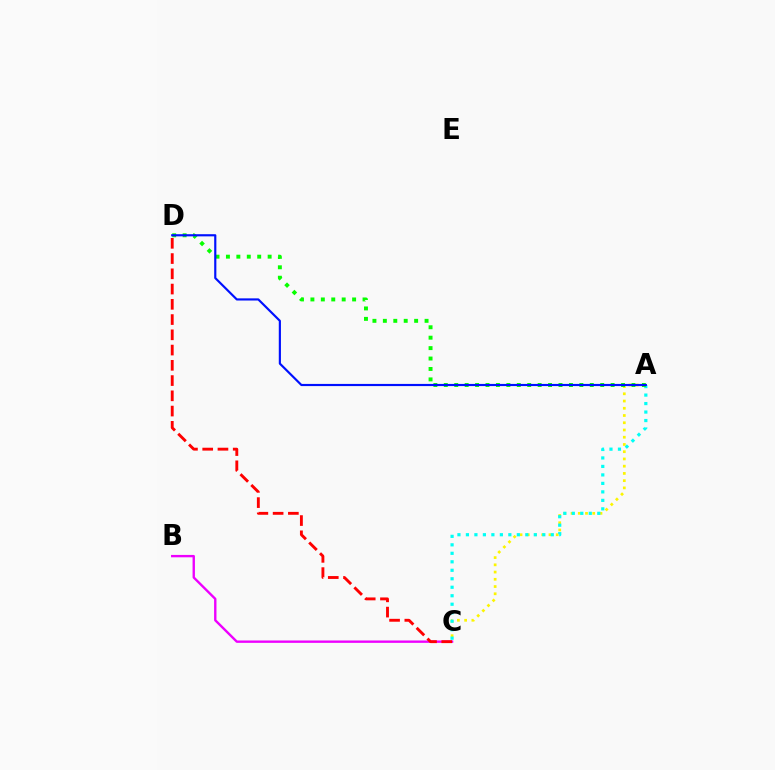{('A', 'C'): [{'color': '#fcf500', 'line_style': 'dotted', 'thickness': 1.97}, {'color': '#00fff6', 'line_style': 'dotted', 'thickness': 2.31}], ('A', 'D'): [{'color': '#08ff00', 'line_style': 'dotted', 'thickness': 2.83}, {'color': '#0010ff', 'line_style': 'solid', 'thickness': 1.56}], ('B', 'C'): [{'color': '#ee00ff', 'line_style': 'solid', 'thickness': 1.71}], ('C', 'D'): [{'color': '#ff0000', 'line_style': 'dashed', 'thickness': 2.07}]}